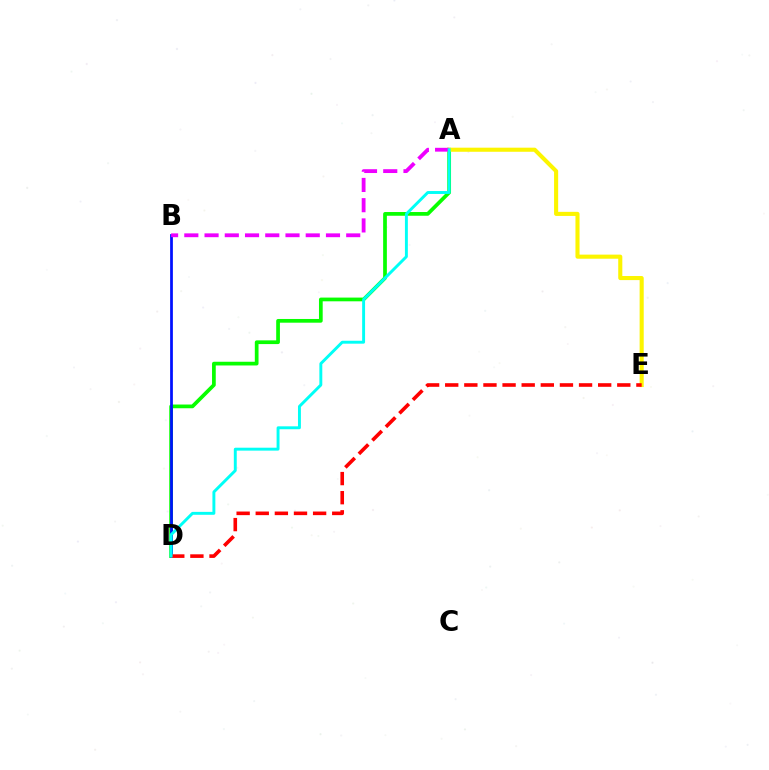{('A', 'D'): [{'color': '#08ff00', 'line_style': 'solid', 'thickness': 2.68}, {'color': '#00fff6', 'line_style': 'solid', 'thickness': 2.1}], ('B', 'D'): [{'color': '#0010ff', 'line_style': 'solid', 'thickness': 1.98}], ('A', 'E'): [{'color': '#fcf500', 'line_style': 'solid', 'thickness': 2.94}], ('D', 'E'): [{'color': '#ff0000', 'line_style': 'dashed', 'thickness': 2.6}], ('A', 'B'): [{'color': '#ee00ff', 'line_style': 'dashed', 'thickness': 2.75}]}